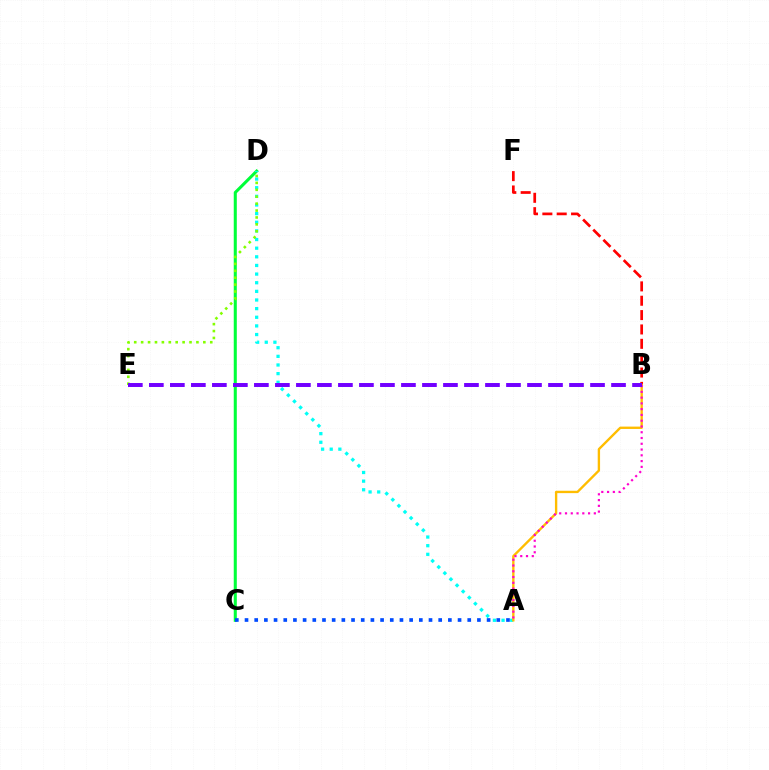{('B', 'F'): [{'color': '#ff0000', 'line_style': 'dashed', 'thickness': 1.95}], ('C', 'D'): [{'color': '#00ff39', 'line_style': 'solid', 'thickness': 2.2}], ('A', 'D'): [{'color': '#00fff6', 'line_style': 'dotted', 'thickness': 2.35}], ('A', 'B'): [{'color': '#ffbd00', 'line_style': 'solid', 'thickness': 1.7}, {'color': '#ff00cf', 'line_style': 'dotted', 'thickness': 1.57}], ('D', 'E'): [{'color': '#84ff00', 'line_style': 'dotted', 'thickness': 1.88}], ('A', 'C'): [{'color': '#004bff', 'line_style': 'dotted', 'thickness': 2.63}], ('B', 'E'): [{'color': '#7200ff', 'line_style': 'dashed', 'thickness': 2.85}]}